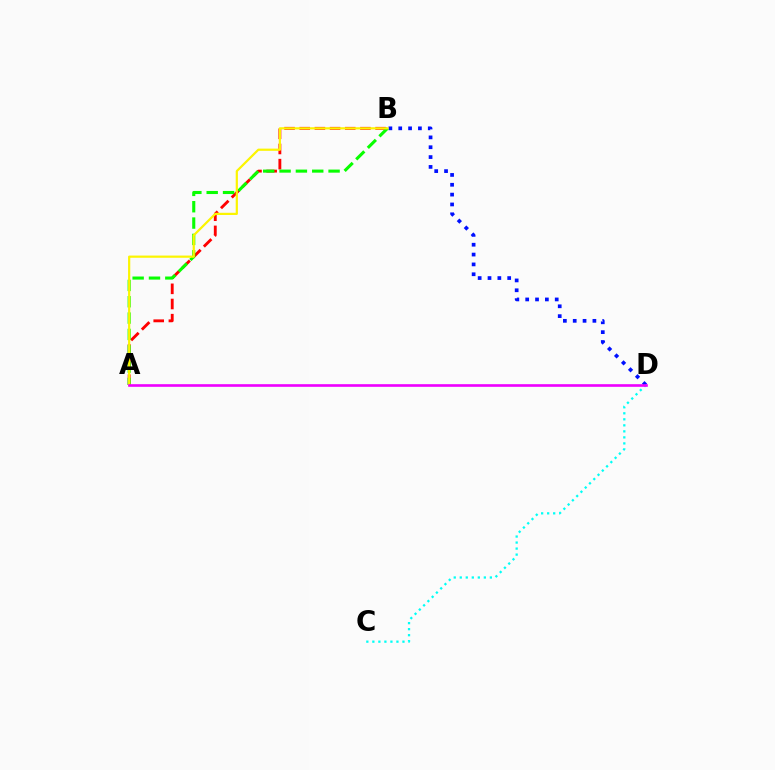{('A', 'B'): [{'color': '#ff0000', 'line_style': 'dashed', 'thickness': 2.06}, {'color': '#08ff00', 'line_style': 'dashed', 'thickness': 2.22}, {'color': '#fcf500', 'line_style': 'solid', 'thickness': 1.59}], ('B', 'D'): [{'color': '#0010ff', 'line_style': 'dotted', 'thickness': 2.67}], ('C', 'D'): [{'color': '#00fff6', 'line_style': 'dotted', 'thickness': 1.64}], ('A', 'D'): [{'color': '#ee00ff', 'line_style': 'solid', 'thickness': 1.9}]}